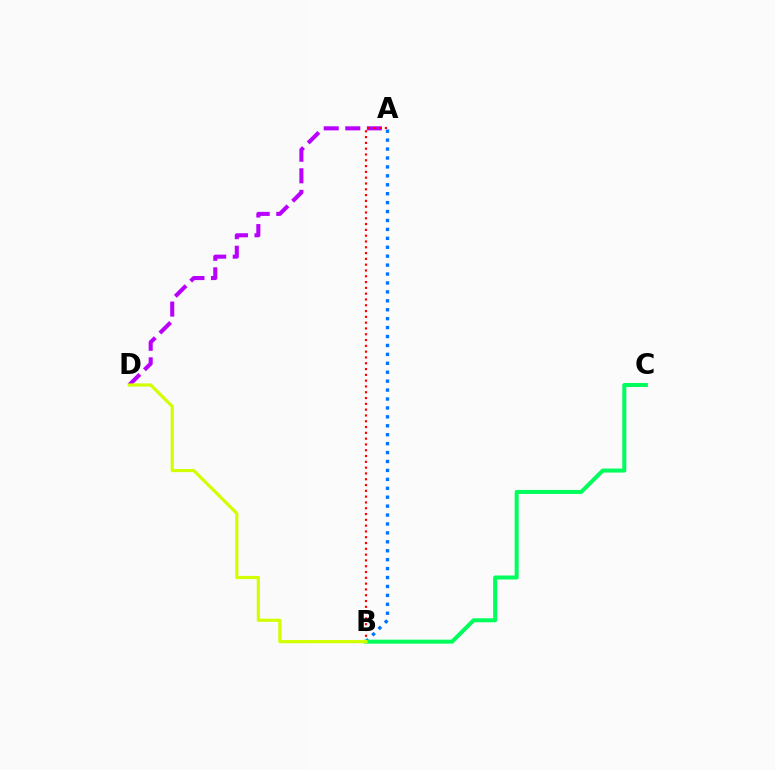{('A', 'B'): [{'color': '#0074ff', 'line_style': 'dotted', 'thickness': 2.43}, {'color': '#ff0000', 'line_style': 'dotted', 'thickness': 1.58}], ('B', 'C'): [{'color': '#00ff5c', 'line_style': 'solid', 'thickness': 2.9}], ('A', 'D'): [{'color': '#b900ff', 'line_style': 'dashed', 'thickness': 2.93}], ('B', 'D'): [{'color': '#d1ff00', 'line_style': 'solid', 'thickness': 2.29}]}